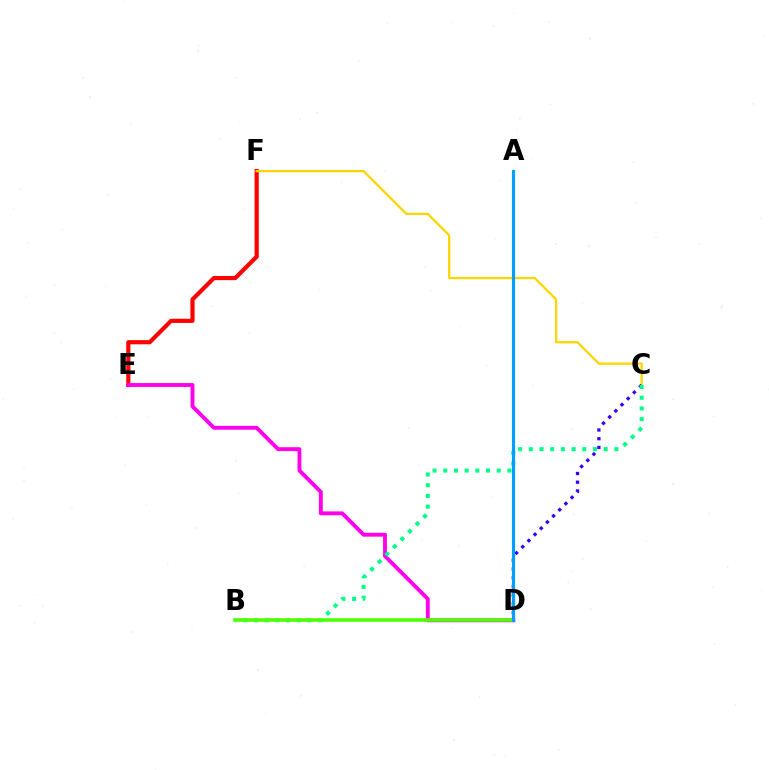{('E', 'F'): [{'color': '#ff0000', 'line_style': 'solid', 'thickness': 3.0}], ('C', 'F'): [{'color': '#ffd500', 'line_style': 'solid', 'thickness': 1.64}], ('C', 'D'): [{'color': '#3700ff', 'line_style': 'dotted', 'thickness': 2.37}], ('D', 'E'): [{'color': '#ff00ed', 'line_style': 'solid', 'thickness': 2.79}], ('B', 'C'): [{'color': '#00ff86', 'line_style': 'dotted', 'thickness': 2.91}], ('B', 'D'): [{'color': '#4fff00', 'line_style': 'solid', 'thickness': 2.59}], ('A', 'D'): [{'color': '#009eff', 'line_style': 'solid', 'thickness': 2.27}]}